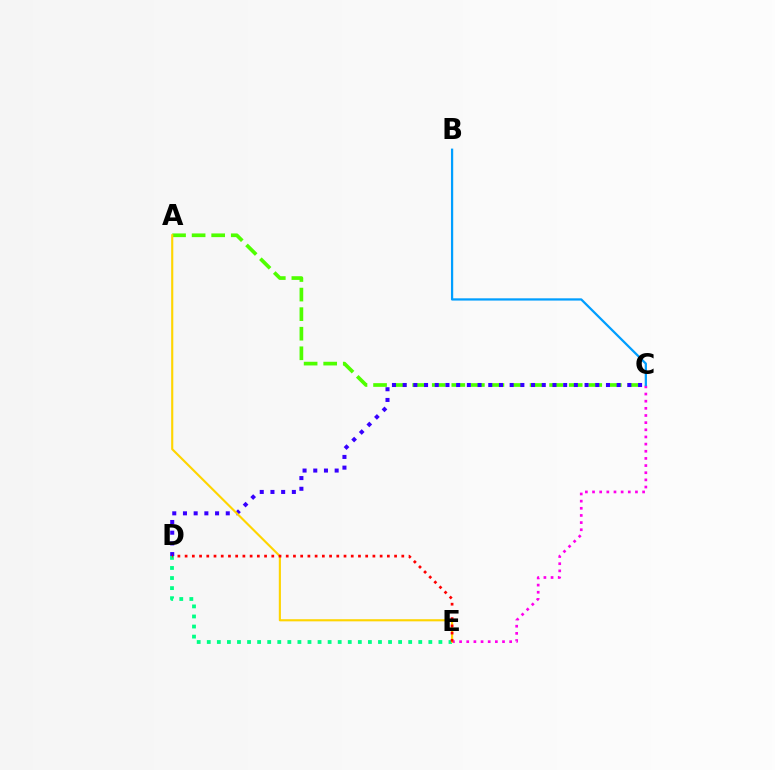{('A', 'C'): [{'color': '#4fff00', 'line_style': 'dashed', 'thickness': 2.66}], ('C', 'D'): [{'color': '#3700ff', 'line_style': 'dotted', 'thickness': 2.91}], ('D', 'E'): [{'color': '#00ff86', 'line_style': 'dotted', 'thickness': 2.74}, {'color': '#ff0000', 'line_style': 'dotted', 'thickness': 1.96}], ('C', 'E'): [{'color': '#ff00ed', 'line_style': 'dotted', 'thickness': 1.94}], ('A', 'E'): [{'color': '#ffd500', 'line_style': 'solid', 'thickness': 1.53}], ('B', 'C'): [{'color': '#009eff', 'line_style': 'solid', 'thickness': 1.62}]}